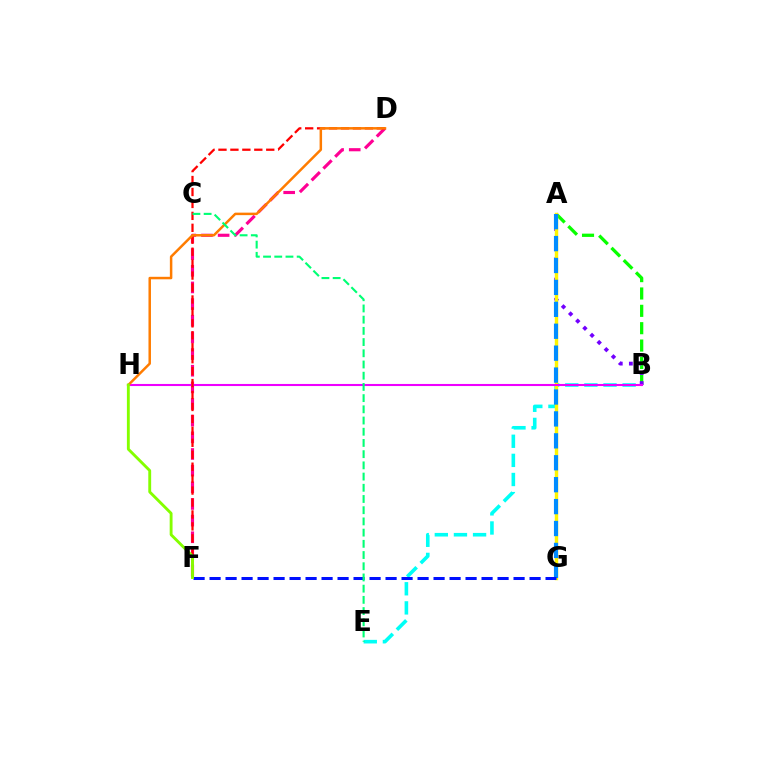{('B', 'E'): [{'color': '#00fff6', 'line_style': 'dashed', 'thickness': 2.6}], ('A', 'B'): [{'color': '#08ff00', 'line_style': 'dashed', 'thickness': 2.36}, {'color': '#7200ff', 'line_style': 'dotted', 'thickness': 2.74}], ('A', 'G'): [{'color': '#fcf500', 'line_style': 'solid', 'thickness': 2.47}, {'color': '#008cff', 'line_style': 'dashed', 'thickness': 2.98}], ('D', 'F'): [{'color': '#ff0094', 'line_style': 'dashed', 'thickness': 2.26}, {'color': '#ff0000', 'line_style': 'dashed', 'thickness': 1.62}], ('B', 'H'): [{'color': '#ee00ff', 'line_style': 'solid', 'thickness': 1.5}], ('F', 'G'): [{'color': '#0010ff', 'line_style': 'dashed', 'thickness': 2.17}], ('D', 'H'): [{'color': '#ff7c00', 'line_style': 'solid', 'thickness': 1.8}], ('F', 'H'): [{'color': '#84ff00', 'line_style': 'solid', 'thickness': 2.06}], ('C', 'E'): [{'color': '#00ff74', 'line_style': 'dashed', 'thickness': 1.52}]}